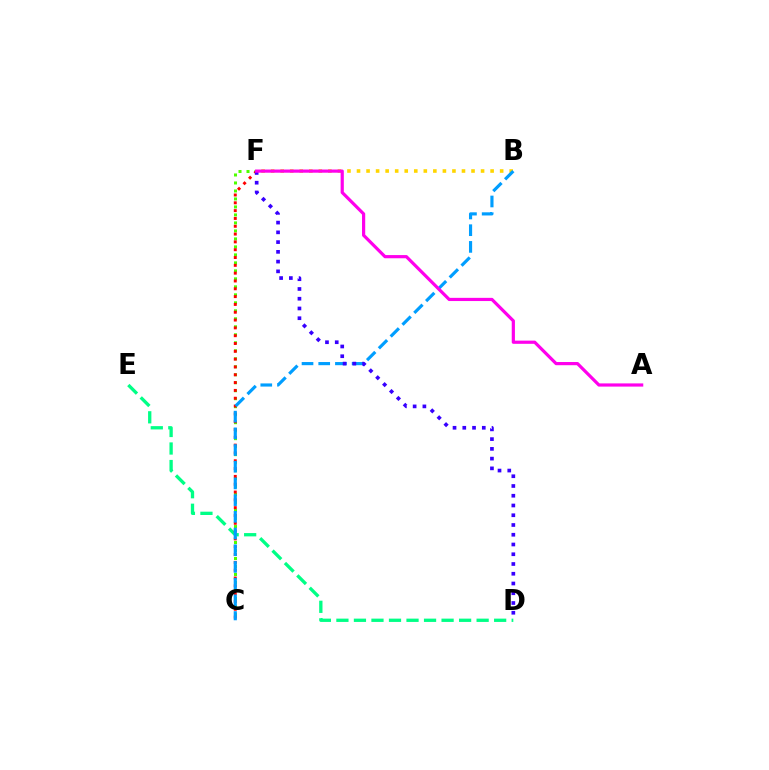{('C', 'F'): [{'color': '#4fff00', 'line_style': 'dotted', 'thickness': 2.17}, {'color': '#ff0000', 'line_style': 'dotted', 'thickness': 2.12}], ('B', 'F'): [{'color': '#ffd500', 'line_style': 'dotted', 'thickness': 2.59}], ('D', 'E'): [{'color': '#00ff86', 'line_style': 'dashed', 'thickness': 2.38}], ('B', 'C'): [{'color': '#009eff', 'line_style': 'dashed', 'thickness': 2.27}], ('D', 'F'): [{'color': '#3700ff', 'line_style': 'dotted', 'thickness': 2.65}], ('A', 'F'): [{'color': '#ff00ed', 'line_style': 'solid', 'thickness': 2.3}]}